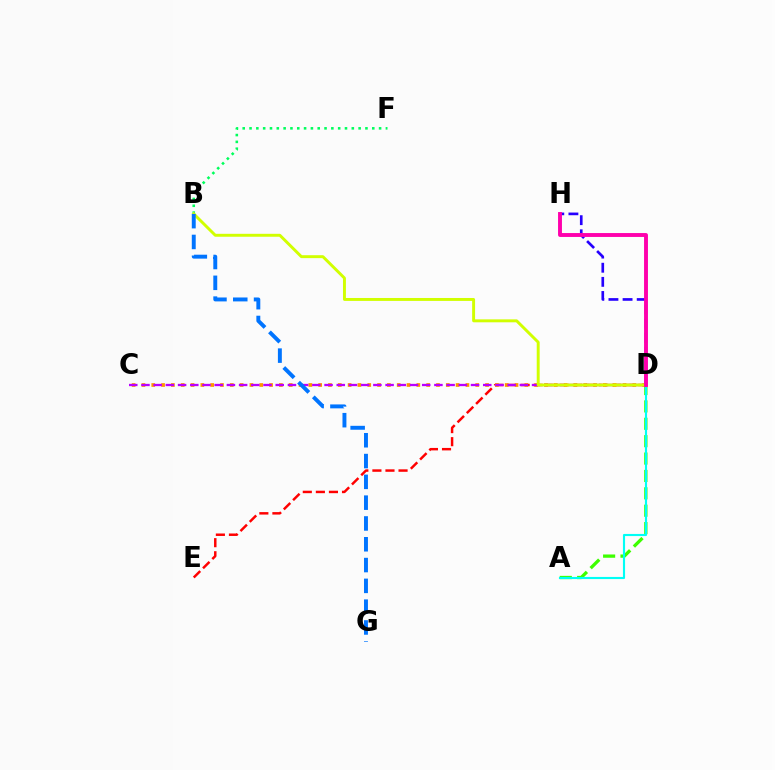{('B', 'F'): [{'color': '#00ff5c', 'line_style': 'dotted', 'thickness': 1.85}], ('A', 'D'): [{'color': '#3dff00', 'line_style': 'dashed', 'thickness': 2.36}, {'color': '#00fff6', 'line_style': 'solid', 'thickness': 1.54}], ('D', 'E'): [{'color': '#ff0000', 'line_style': 'dashed', 'thickness': 1.78}], ('C', 'D'): [{'color': '#ff9400', 'line_style': 'dotted', 'thickness': 2.67}, {'color': '#b900ff', 'line_style': 'dashed', 'thickness': 1.66}], ('D', 'H'): [{'color': '#2500ff', 'line_style': 'dashed', 'thickness': 1.92}, {'color': '#ff00ac', 'line_style': 'solid', 'thickness': 2.81}], ('B', 'D'): [{'color': '#d1ff00', 'line_style': 'solid', 'thickness': 2.11}], ('B', 'G'): [{'color': '#0074ff', 'line_style': 'dashed', 'thickness': 2.83}]}